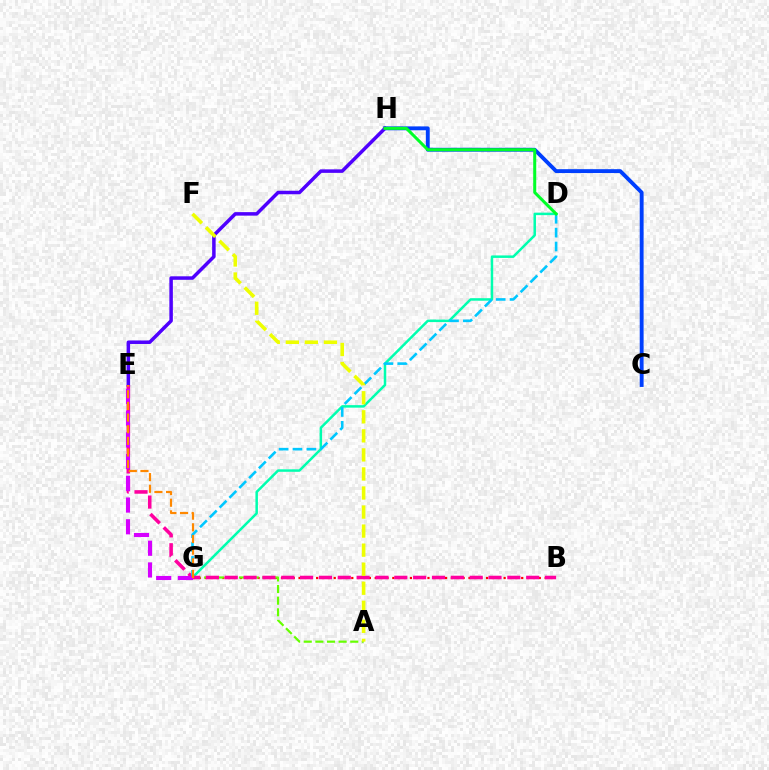{('B', 'G'): [{'color': '#ff0000', 'line_style': 'dotted', 'thickness': 1.59}], ('C', 'H'): [{'color': '#003fff', 'line_style': 'solid', 'thickness': 2.79}], ('E', 'H'): [{'color': '#4f00ff', 'line_style': 'solid', 'thickness': 2.52}], ('D', 'G'): [{'color': '#00ffaf', 'line_style': 'solid', 'thickness': 1.8}, {'color': '#00c7ff', 'line_style': 'dashed', 'thickness': 1.89}], ('A', 'G'): [{'color': '#66ff00', 'line_style': 'dashed', 'thickness': 1.58}], ('B', 'E'): [{'color': '#ff00a0', 'line_style': 'dashed', 'thickness': 2.56}], ('E', 'G'): [{'color': '#d600ff', 'line_style': 'dashed', 'thickness': 2.95}, {'color': '#ff8800', 'line_style': 'dashed', 'thickness': 1.58}], ('A', 'F'): [{'color': '#eeff00', 'line_style': 'dashed', 'thickness': 2.59}], ('D', 'H'): [{'color': '#00ff27', 'line_style': 'solid', 'thickness': 2.18}]}